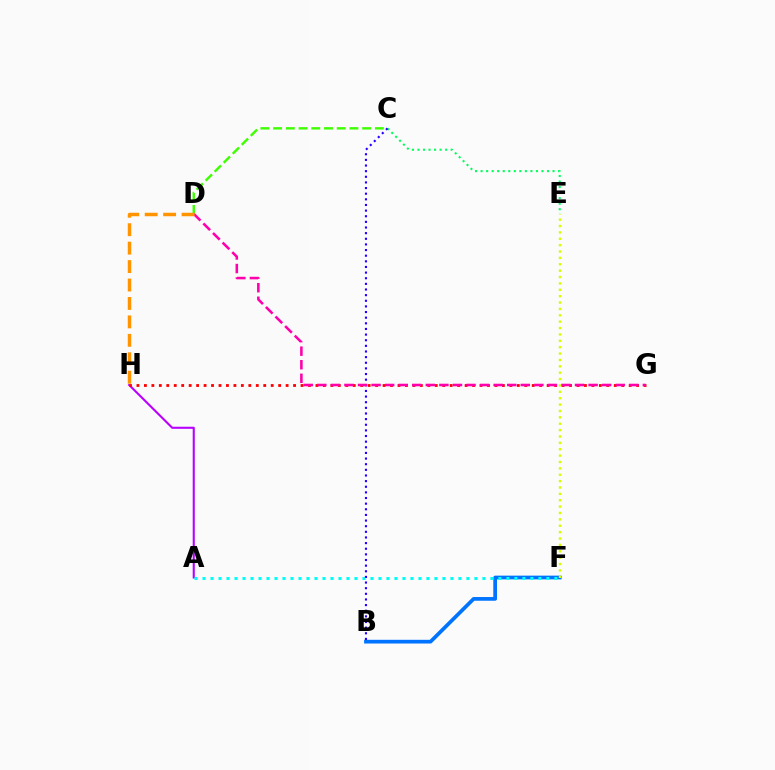{('A', 'H'): [{'color': '#b900ff', 'line_style': 'solid', 'thickness': 1.51}], ('C', 'D'): [{'color': '#3dff00', 'line_style': 'dashed', 'thickness': 1.73}], ('G', 'H'): [{'color': '#ff0000', 'line_style': 'dotted', 'thickness': 2.03}], ('C', 'E'): [{'color': '#00ff5c', 'line_style': 'dotted', 'thickness': 1.5}], ('B', 'F'): [{'color': '#0074ff', 'line_style': 'solid', 'thickness': 2.68}], ('A', 'F'): [{'color': '#00fff6', 'line_style': 'dotted', 'thickness': 2.17}], ('B', 'C'): [{'color': '#2500ff', 'line_style': 'dotted', 'thickness': 1.53}], ('D', 'G'): [{'color': '#ff00ac', 'line_style': 'dashed', 'thickness': 1.84}], ('E', 'F'): [{'color': '#d1ff00', 'line_style': 'dotted', 'thickness': 1.73}], ('D', 'H'): [{'color': '#ff9400', 'line_style': 'dashed', 'thickness': 2.51}]}